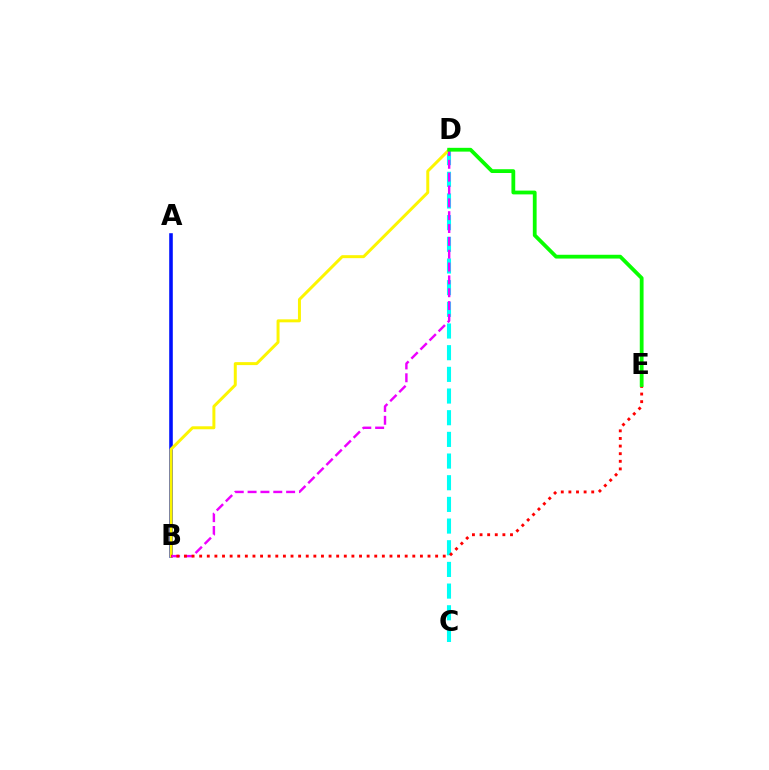{('A', 'B'): [{'color': '#0010ff', 'line_style': 'solid', 'thickness': 2.58}], ('C', 'D'): [{'color': '#00fff6', 'line_style': 'dashed', 'thickness': 2.94}], ('B', 'D'): [{'color': '#fcf500', 'line_style': 'solid', 'thickness': 2.14}, {'color': '#ee00ff', 'line_style': 'dashed', 'thickness': 1.74}], ('B', 'E'): [{'color': '#ff0000', 'line_style': 'dotted', 'thickness': 2.07}], ('D', 'E'): [{'color': '#08ff00', 'line_style': 'solid', 'thickness': 2.73}]}